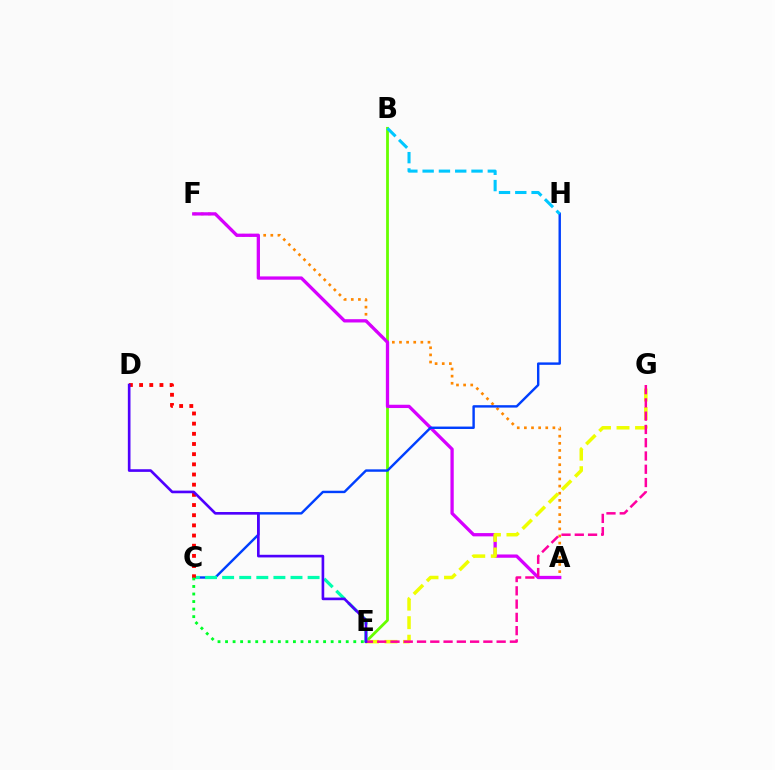{('A', 'F'): [{'color': '#ff8800', 'line_style': 'dotted', 'thickness': 1.94}, {'color': '#d600ff', 'line_style': 'solid', 'thickness': 2.37}], ('B', 'E'): [{'color': '#66ff00', 'line_style': 'solid', 'thickness': 2.02}], ('C', 'H'): [{'color': '#003fff', 'line_style': 'solid', 'thickness': 1.74}], ('E', 'G'): [{'color': '#eeff00', 'line_style': 'dashed', 'thickness': 2.52}, {'color': '#ff00a0', 'line_style': 'dashed', 'thickness': 1.8}], ('B', 'H'): [{'color': '#00c7ff', 'line_style': 'dashed', 'thickness': 2.21}], ('C', 'E'): [{'color': '#00ffaf', 'line_style': 'dashed', 'thickness': 2.32}, {'color': '#00ff27', 'line_style': 'dotted', 'thickness': 2.05}], ('C', 'D'): [{'color': '#ff0000', 'line_style': 'dotted', 'thickness': 2.76}], ('D', 'E'): [{'color': '#4f00ff', 'line_style': 'solid', 'thickness': 1.9}]}